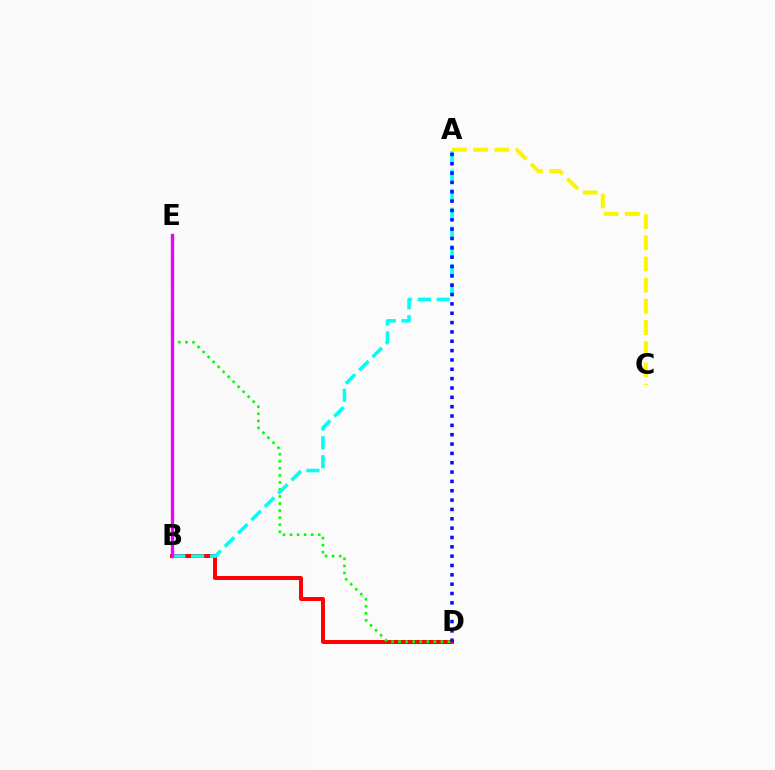{('B', 'D'): [{'color': '#ff0000', 'line_style': 'solid', 'thickness': 2.85}], ('D', 'E'): [{'color': '#08ff00', 'line_style': 'dotted', 'thickness': 1.92}], ('A', 'B'): [{'color': '#00fff6', 'line_style': 'dashed', 'thickness': 2.56}], ('A', 'C'): [{'color': '#fcf500', 'line_style': 'dashed', 'thickness': 2.88}], ('B', 'E'): [{'color': '#ee00ff', 'line_style': 'solid', 'thickness': 2.4}], ('A', 'D'): [{'color': '#0010ff', 'line_style': 'dotted', 'thickness': 2.54}]}